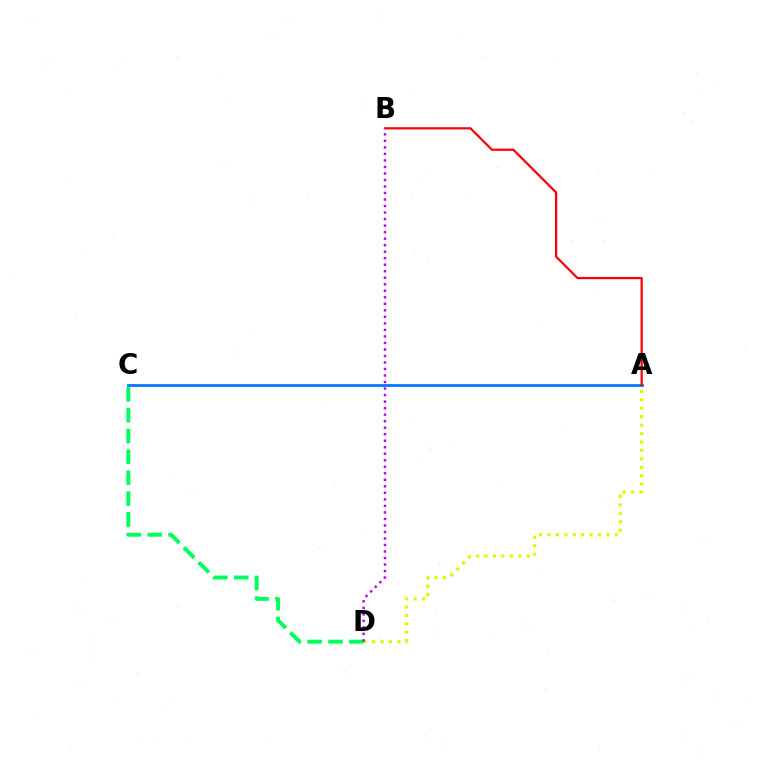{('A', 'C'): [{'color': '#0074ff', 'line_style': 'solid', 'thickness': 1.97}], ('A', 'B'): [{'color': '#ff0000', 'line_style': 'solid', 'thickness': 1.61}], ('A', 'D'): [{'color': '#d1ff00', 'line_style': 'dotted', 'thickness': 2.29}], ('C', 'D'): [{'color': '#00ff5c', 'line_style': 'dashed', 'thickness': 2.83}], ('B', 'D'): [{'color': '#b900ff', 'line_style': 'dotted', 'thickness': 1.77}]}